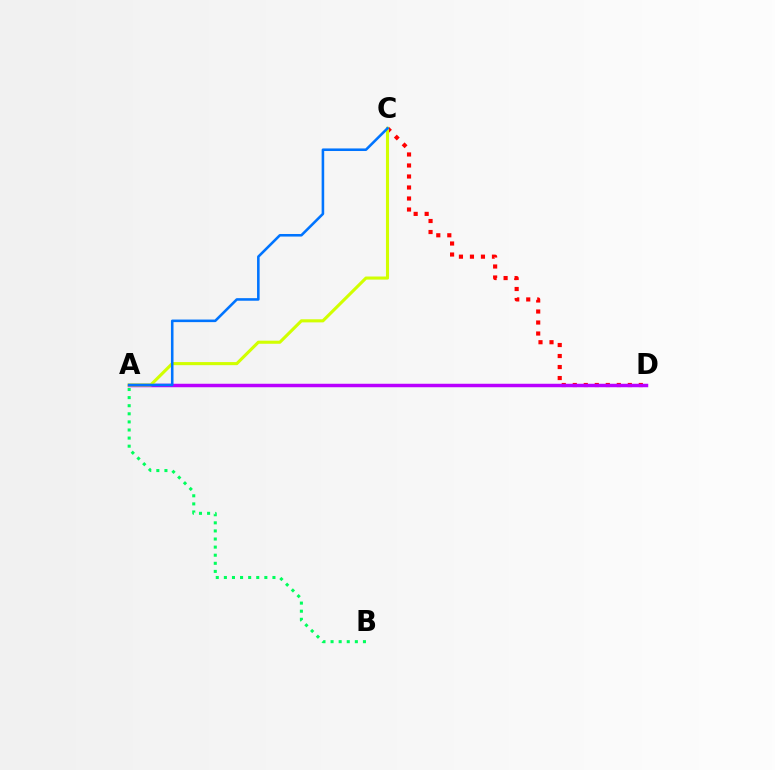{('C', 'D'): [{'color': '#ff0000', 'line_style': 'dotted', 'thickness': 2.99}], ('A', 'B'): [{'color': '#00ff5c', 'line_style': 'dotted', 'thickness': 2.2}], ('A', 'D'): [{'color': '#b900ff', 'line_style': 'solid', 'thickness': 2.5}], ('A', 'C'): [{'color': '#d1ff00', 'line_style': 'solid', 'thickness': 2.23}, {'color': '#0074ff', 'line_style': 'solid', 'thickness': 1.85}]}